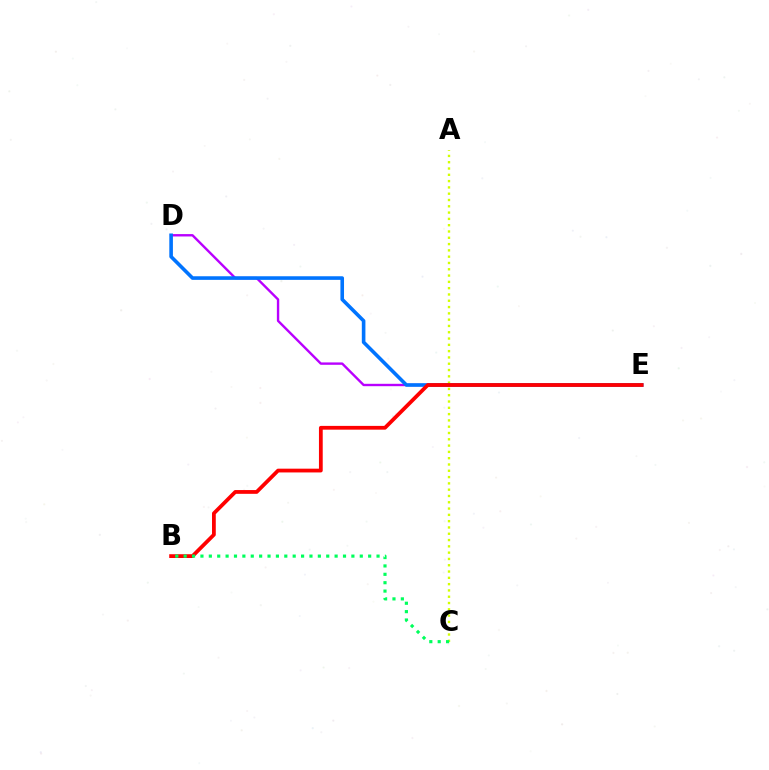{('D', 'E'): [{'color': '#b900ff', 'line_style': 'solid', 'thickness': 1.72}, {'color': '#0074ff', 'line_style': 'solid', 'thickness': 2.59}], ('A', 'C'): [{'color': '#d1ff00', 'line_style': 'dotted', 'thickness': 1.71}], ('B', 'E'): [{'color': '#ff0000', 'line_style': 'solid', 'thickness': 2.71}], ('B', 'C'): [{'color': '#00ff5c', 'line_style': 'dotted', 'thickness': 2.28}]}